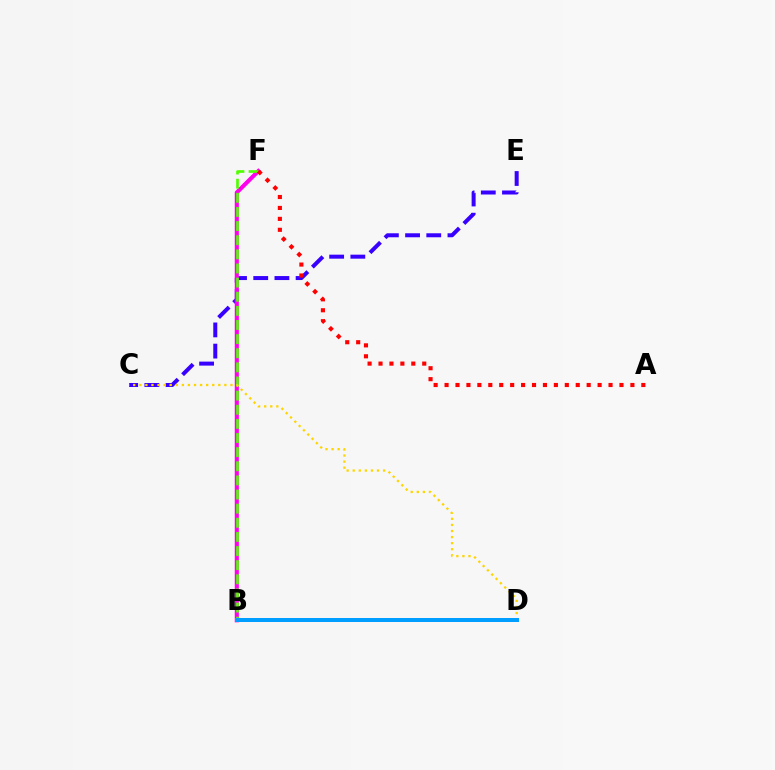{('C', 'E'): [{'color': '#3700ff', 'line_style': 'dashed', 'thickness': 2.88}], ('B', 'F'): [{'color': '#ff00ed', 'line_style': 'solid', 'thickness': 2.95}, {'color': '#4fff00', 'line_style': 'dashed', 'thickness': 1.92}], ('C', 'D'): [{'color': '#ffd500', 'line_style': 'dotted', 'thickness': 1.65}], ('A', 'F'): [{'color': '#ff0000', 'line_style': 'dotted', 'thickness': 2.97}], ('B', 'D'): [{'color': '#00ff86', 'line_style': 'solid', 'thickness': 1.53}, {'color': '#009eff', 'line_style': 'solid', 'thickness': 2.87}]}